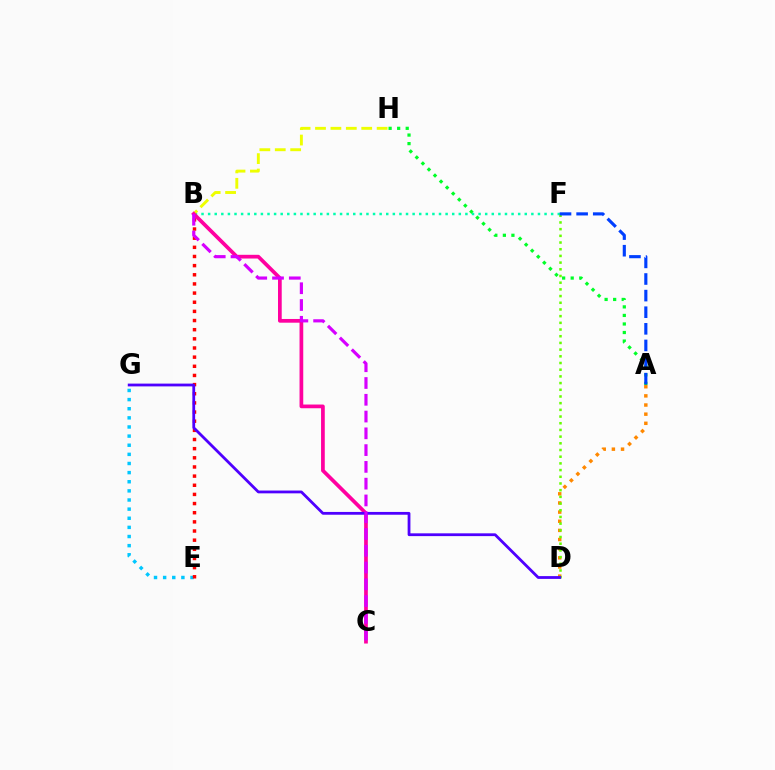{('A', 'D'): [{'color': '#ff8800', 'line_style': 'dotted', 'thickness': 2.48}], ('B', 'F'): [{'color': '#00ffaf', 'line_style': 'dotted', 'thickness': 1.79}], ('D', 'F'): [{'color': '#66ff00', 'line_style': 'dotted', 'thickness': 1.82}], ('E', 'G'): [{'color': '#00c7ff', 'line_style': 'dotted', 'thickness': 2.48}], ('A', 'H'): [{'color': '#00ff27', 'line_style': 'dotted', 'thickness': 2.32}], ('B', 'H'): [{'color': '#eeff00', 'line_style': 'dashed', 'thickness': 2.09}], ('B', 'E'): [{'color': '#ff0000', 'line_style': 'dotted', 'thickness': 2.49}], ('B', 'C'): [{'color': '#ff00a0', 'line_style': 'solid', 'thickness': 2.67}, {'color': '#d600ff', 'line_style': 'dashed', 'thickness': 2.28}], ('D', 'G'): [{'color': '#4f00ff', 'line_style': 'solid', 'thickness': 2.01}], ('A', 'F'): [{'color': '#003fff', 'line_style': 'dashed', 'thickness': 2.26}]}